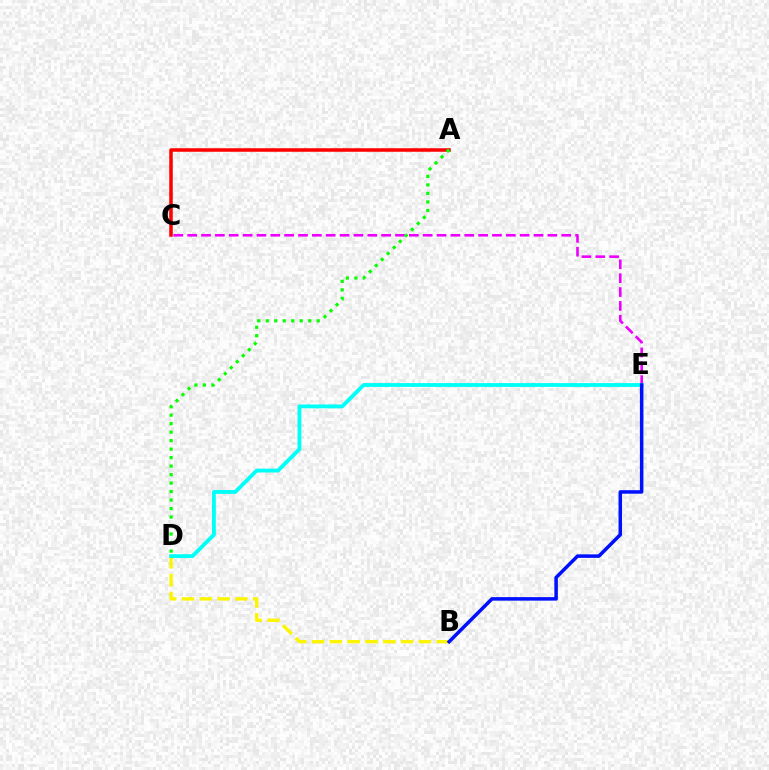{('B', 'D'): [{'color': '#fcf500', 'line_style': 'dashed', 'thickness': 2.42}], ('C', 'E'): [{'color': '#ee00ff', 'line_style': 'dashed', 'thickness': 1.88}], ('D', 'E'): [{'color': '#00fff6', 'line_style': 'solid', 'thickness': 2.76}], ('A', 'C'): [{'color': '#ff0000', 'line_style': 'solid', 'thickness': 2.53}], ('A', 'D'): [{'color': '#08ff00', 'line_style': 'dotted', 'thickness': 2.31}], ('B', 'E'): [{'color': '#0010ff', 'line_style': 'solid', 'thickness': 2.53}]}